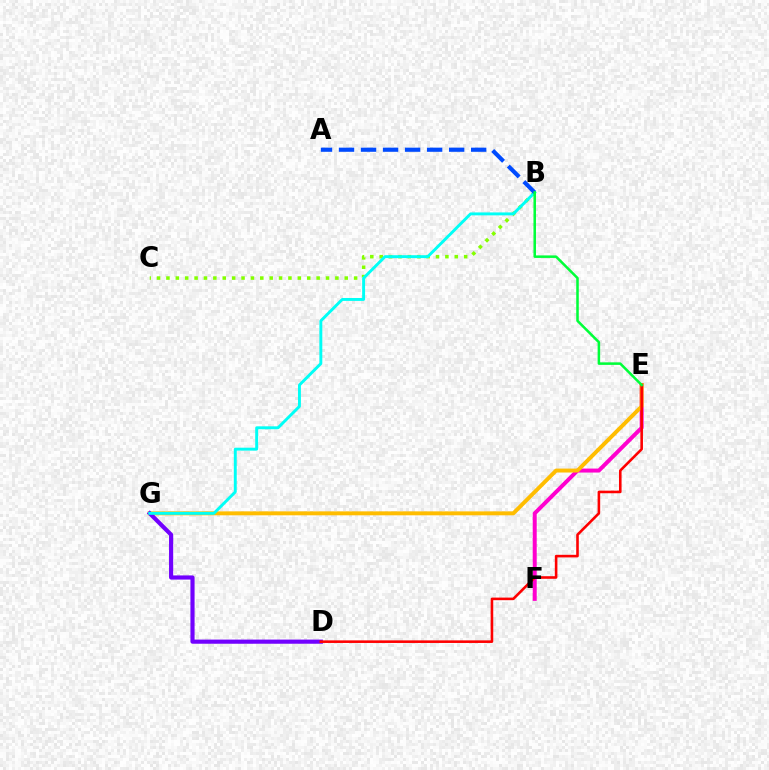{('E', 'F'): [{'color': '#ff00cf', 'line_style': 'solid', 'thickness': 2.87}], ('B', 'C'): [{'color': '#84ff00', 'line_style': 'dotted', 'thickness': 2.55}], ('E', 'G'): [{'color': '#ffbd00', 'line_style': 'solid', 'thickness': 2.84}], ('D', 'G'): [{'color': '#7200ff', 'line_style': 'solid', 'thickness': 2.99}], ('D', 'E'): [{'color': '#ff0000', 'line_style': 'solid', 'thickness': 1.87}], ('B', 'G'): [{'color': '#00fff6', 'line_style': 'solid', 'thickness': 2.11}], ('A', 'B'): [{'color': '#004bff', 'line_style': 'dashed', 'thickness': 2.99}], ('B', 'E'): [{'color': '#00ff39', 'line_style': 'solid', 'thickness': 1.82}]}